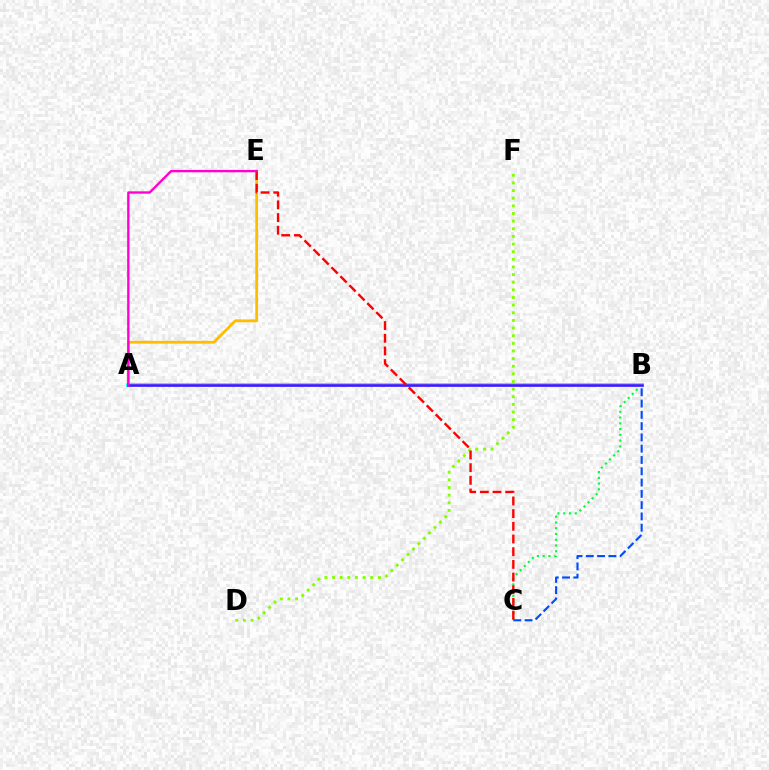{('D', 'F'): [{'color': '#84ff00', 'line_style': 'dotted', 'thickness': 2.08}], ('B', 'C'): [{'color': '#00ff39', 'line_style': 'dotted', 'thickness': 1.57}, {'color': '#004bff', 'line_style': 'dashed', 'thickness': 1.53}], ('A', 'E'): [{'color': '#ffbd00', 'line_style': 'solid', 'thickness': 2.01}, {'color': '#ff00cf', 'line_style': 'solid', 'thickness': 1.7}], ('A', 'B'): [{'color': '#00fff6', 'line_style': 'solid', 'thickness': 2.77}, {'color': '#7200ff', 'line_style': 'solid', 'thickness': 1.81}], ('C', 'E'): [{'color': '#ff0000', 'line_style': 'dashed', 'thickness': 1.72}]}